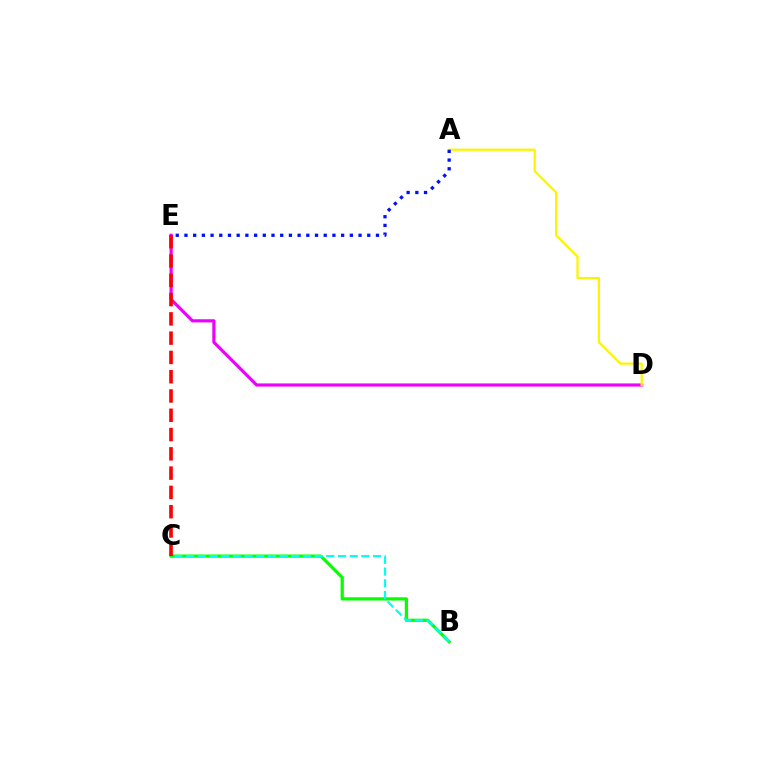{('D', 'E'): [{'color': '#ee00ff', 'line_style': 'solid', 'thickness': 2.28}], ('B', 'C'): [{'color': '#08ff00', 'line_style': 'solid', 'thickness': 2.33}, {'color': '#00fff6', 'line_style': 'dashed', 'thickness': 1.59}], ('A', 'D'): [{'color': '#fcf500', 'line_style': 'solid', 'thickness': 1.62}], ('C', 'E'): [{'color': '#ff0000', 'line_style': 'dashed', 'thickness': 2.62}], ('A', 'E'): [{'color': '#0010ff', 'line_style': 'dotted', 'thickness': 2.37}]}